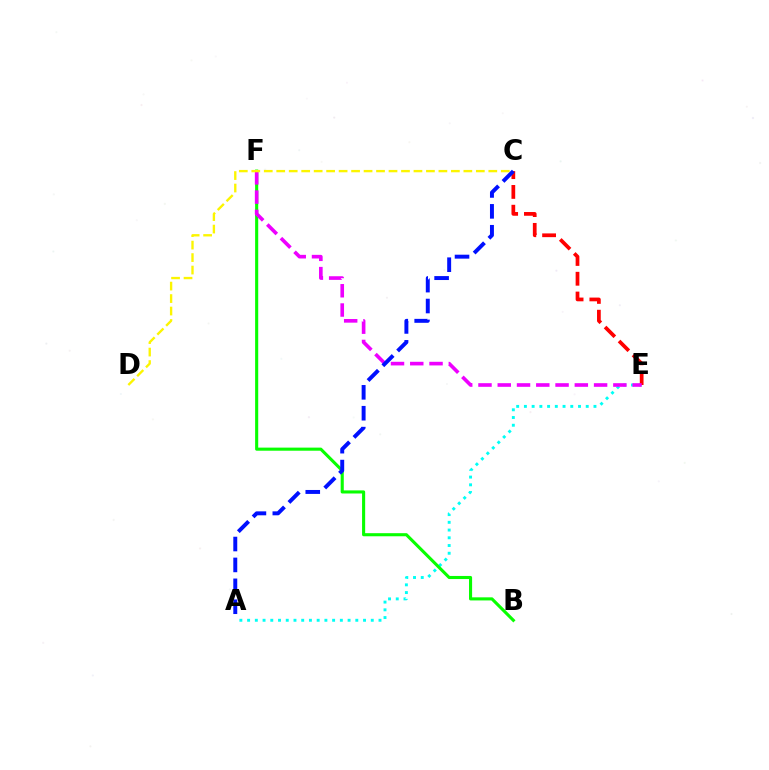{('A', 'E'): [{'color': '#00fff6', 'line_style': 'dotted', 'thickness': 2.1}], ('C', 'E'): [{'color': '#ff0000', 'line_style': 'dashed', 'thickness': 2.69}], ('B', 'F'): [{'color': '#08ff00', 'line_style': 'solid', 'thickness': 2.23}], ('E', 'F'): [{'color': '#ee00ff', 'line_style': 'dashed', 'thickness': 2.62}], ('C', 'D'): [{'color': '#fcf500', 'line_style': 'dashed', 'thickness': 1.69}], ('A', 'C'): [{'color': '#0010ff', 'line_style': 'dashed', 'thickness': 2.84}]}